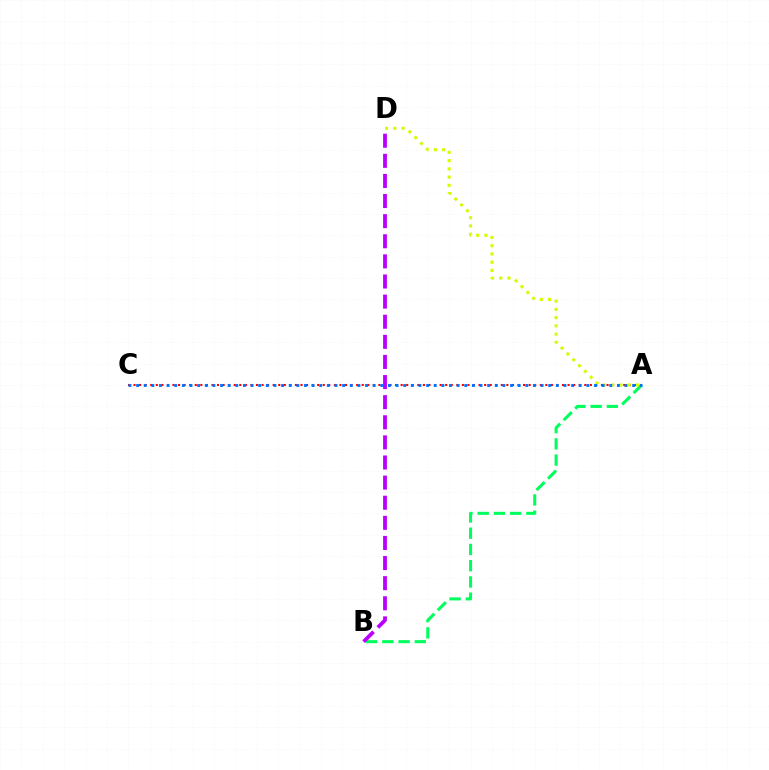{('A', 'C'): [{'color': '#ff0000', 'line_style': 'dotted', 'thickness': 1.51}, {'color': '#0074ff', 'line_style': 'dotted', 'thickness': 2.07}], ('A', 'B'): [{'color': '#00ff5c', 'line_style': 'dashed', 'thickness': 2.21}], ('A', 'D'): [{'color': '#d1ff00', 'line_style': 'dotted', 'thickness': 2.24}], ('B', 'D'): [{'color': '#b900ff', 'line_style': 'dashed', 'thickness': 2.73}]}